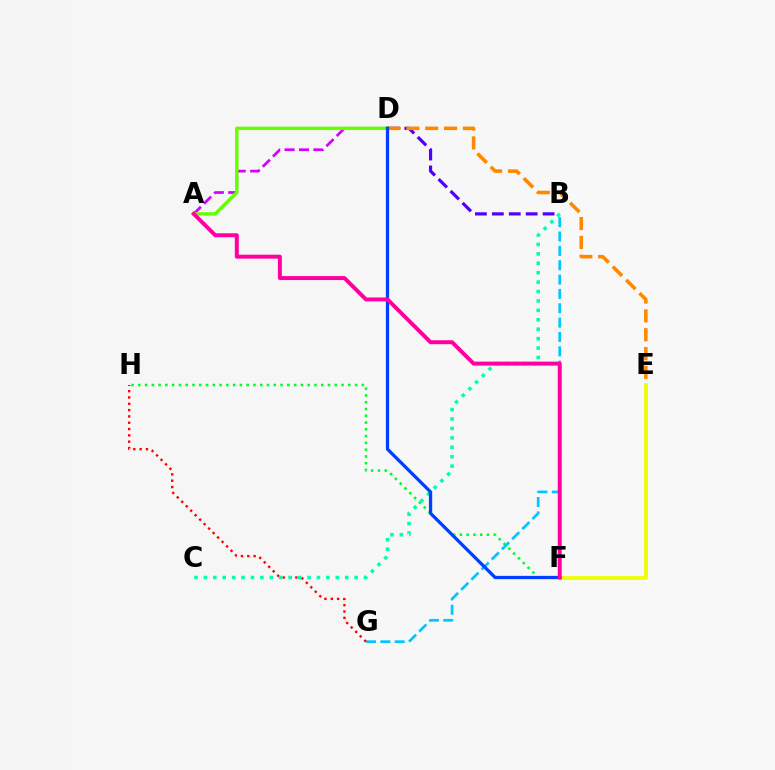{('F', 'H'): [{'color': '#00ff27', 'line_style': 'dotted', 'thickness': 1.84}], ('A', 'D'): [{'color': '#d600ff', 'line_style': 'dashed', 'thickness': 1.96}, {'color': '#66ff00', 'line_style': 'solid', 'thickness': 2.45}], ('B', 'D'): [{'color': '#4f00ff', 'line_style': 'dashed', 'thickness': 2.3}], ('B', 'G'): [{'color': '#00c7ff', 'line_style': 'dashed', 'thickness': 1.95}], ('D', 'E'): [{'color': '#ff8800', 'line_style': 'dashed', 'thickness': 2.56}], ('G', 'H'): [{'color': '#ff0000', 'line_style': 'dotted', 'thickness': 1.72}], ('B', 'C'): [{'color': '#00ffaf', 'line_style': 'dotted', 'thickness': 2.56}], ('E', 'F'): [{'color': '#eeff00', 'line_style': 'solid', 'thickness': 2.71}], ('D', 'F'): [{'color': '#003fff', 'line_style': 'solid', 'thickness': 2.35}], ('A', 'F'): [{'color': '#ff00a0', 'line_style': 'solid', 'thickness': 2.85}]}